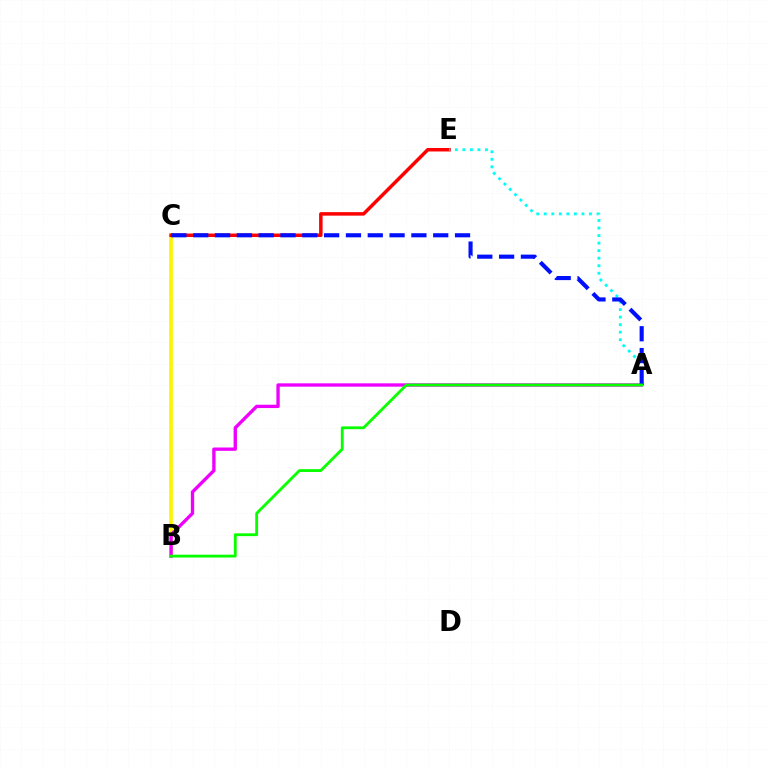{('B', 'C'): [{'color': '#fcf500', 'line_style': 'solid', 'thickness': 2.65}], ('A', 'B'): [{'color': '#ee00ff', 'line_style': 'solid', 'thickness': 2.4}, {'color': '#08ff00', 'line_style': 'solid', 'thickness': 2.04}], ('C', 'E'): [{'color': '#ff0000', 'line_style': 'solid', 'thickness': 2.51}], ('A', 'E'): [{'color': '#00fff6', 'line_style': 'dotted', 'thickness': 2.05}], ('A', 'C'): [{'color': '#0010ff', 'line_style': 'dashed', 'thickness': 2.96}]}